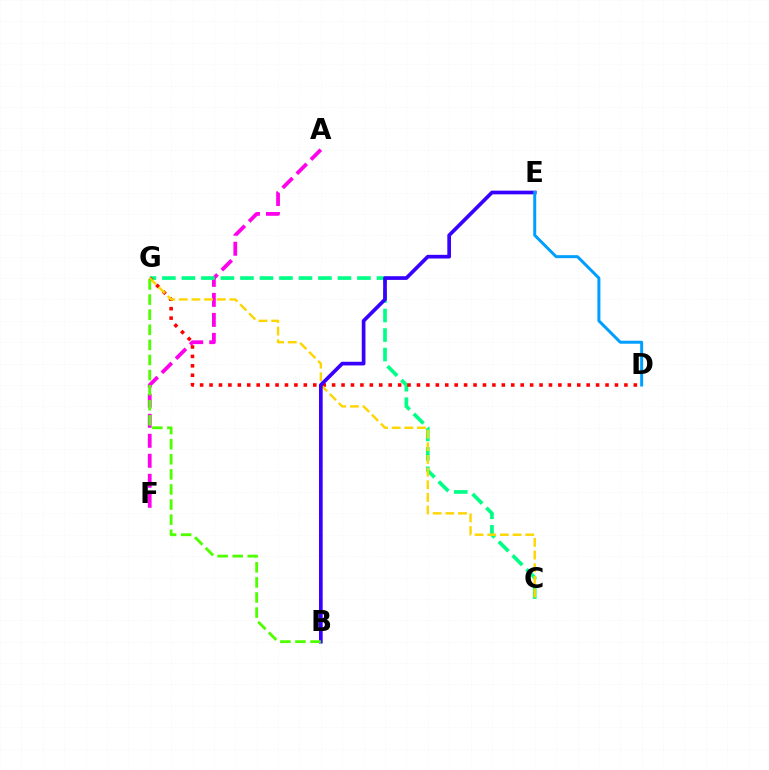{('A', 'F'): [{'color': '#ff00ed', 'line_style': 'dashed', 'thickness': 2.72}], ('C', 'G'): [{'color': '#00ff86', 'line_style': 'dashed', 'thickness': 2.65}, {'color': '#ffd500', 'line_style': 'dashed', 'thickness': 1.72}], ('D', 'G'): [{'color': '#ff0000', 'line_style': 'dotted', 'thickness': 2.56}], ('B', 'E'): [{'color': '#3700ff', 'line_style': 'solid', 'thickness': 2.65}], ('D', 'E'): [{'color': '#009eff', 'line_style': 'solid', 'thickness': 2.15}], ('B', 'G'): [{'color': '#4fff00', 'line_style': 'dashed', 'thickness': 2.05}]}